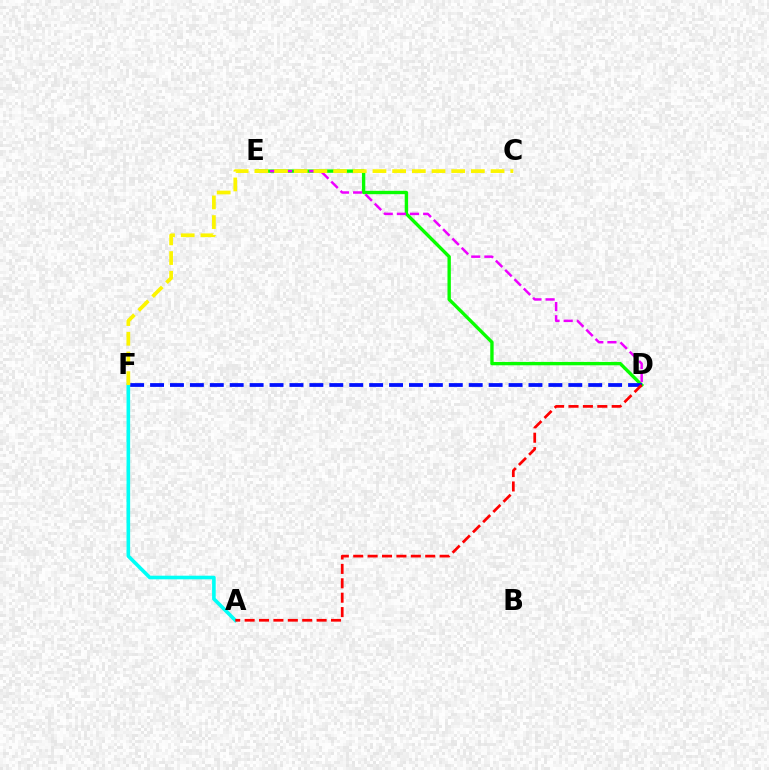{('D', 'E'): [{'color': '#08ff00', 'line_style': 'solid', 'thickness': 2.42}, {'color': '#ee00ff', 'line_style': 'dashed', 'thickness': 1.79}], ('A', 'F'): [{'color': '#00fff6', 'line_style': 'solid', 'thickness': 2.6}], ('D', 'F'): [{'color': '#0010ff', 'line_style': 'dashed', 'thickness': 2.71}], ('C', 'F'): [{'color': '#fcf500', 'line_style': 'dashed', 'thickness': 2.67}], ('A', 'D'): [{'color': '#ff0000', 'line_style': 'dashed', 'thickness': 1.96}]}